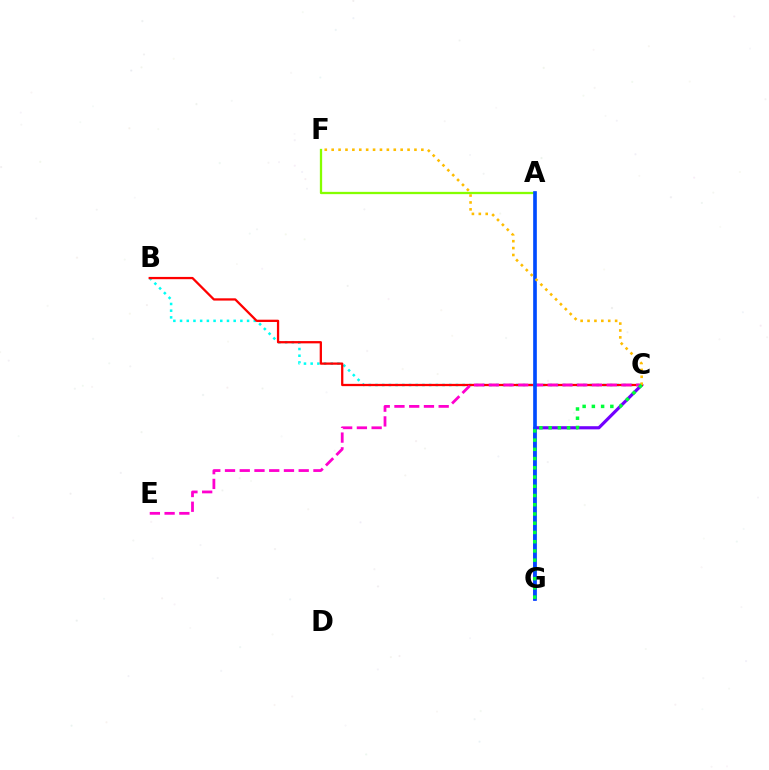{('A', 'F'): [{'color': '#84ff00', 'line_style': 'solid', 'thickness': 1.65}], ('B', 'C'): [{'color': '#00fff6', 'line_style': 'dotted', 'thickness': 1.82}, {'color': '#ff0000', 'line_style': 'solid', 'thickness': 1.64}], ('C', 'G'): [{'color': '#7200ff', 'line_style': 'solid', 'thickness': 2.27}, {'color': '#00ff39', 'line_style': 'dotted', 'thickness': 2.51}], ('C', 'E'): [{'color': '#ff00cf', 'line_style': 'dashed', 'thickness': 2.0}], ('A', 'G'): [{'color': '#004bff', 'line_style': 'solid', 'thickness': 2.63}], ('C', 'F'): [{'color': '#ffbd00', 'line_style': 'dotted', 'thickness': 1.87}]}